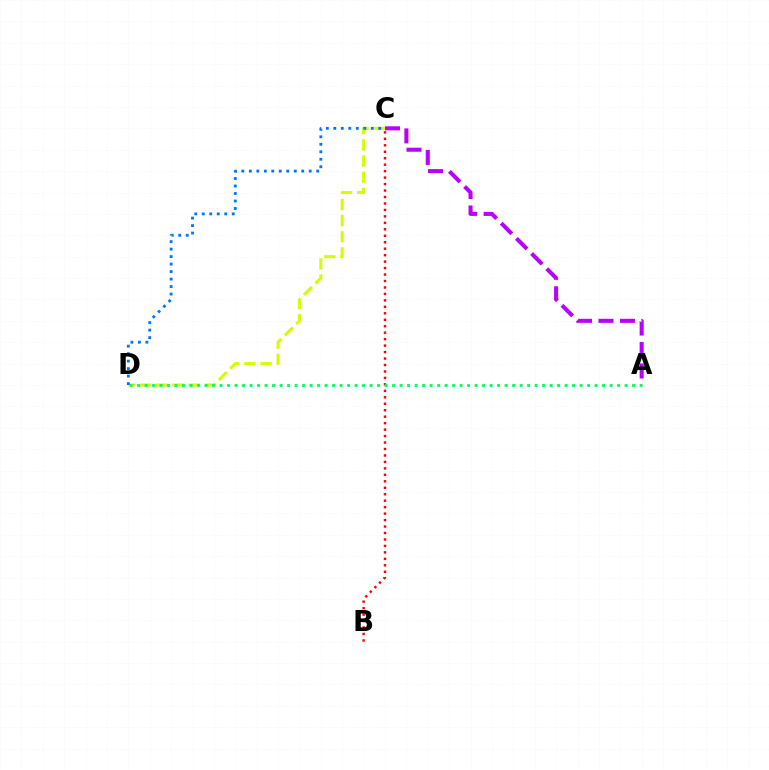{('C', 'D'): [{'color': '#d1ff00', 'line_style': 'dashed', 'thickness': 2.2}, {'color': '#0074ff', 'line_style': 'dotted', 'thickness': 2.03}], ('B', 'C'): [{'color': '#ff0000', 'line_style': 'dotted', 'thickness': 1.76}], ('A', 'D'): [{'color': '#00ff5c', 'line_style': 'dotted', 'thickness': 2.04}], ('A', 'C'): [{'color': '#b900ff', 'line_style': 'dashed', 'thickness': 2.92}]}